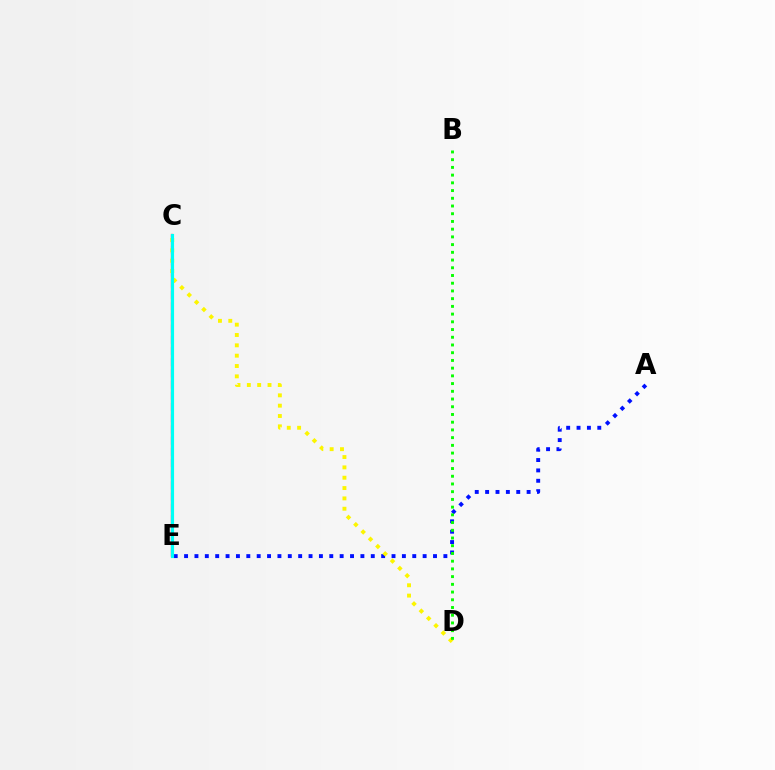{('C', 'E'): [{'color': '#ee00ff', 'line_style': 'dashed', 'thickness': 1.52}, {'color': '#ff0000', 'line_style': 'solid', 'thickness': 1.58}, {'color': '#00fff6', 'line_style': 'solid', 'thickness': 2.25}], ('A', 'E'): [{'color': '#0010ff', 'line_style': 'dotted', 'thickness': 2.82}], ('C', 'D'): [{'color': '#fcf500', 'line_style': 'dotted', 'thickness': 2.81}], ('B', 'D'): [{'color': '#08ff00', 'line_style': 'dotted', 'thickness': 2.1}]}